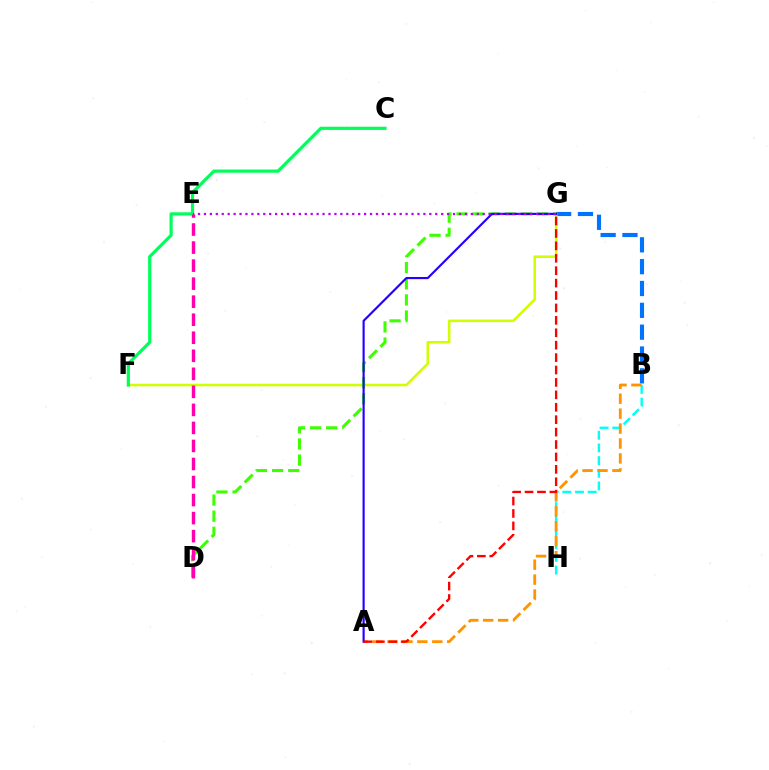{('B', 'G'): [{'color': '#0074ff', 'line_style': 'dashed', 'thickness': 2.97}], ('B', 'H'): [{'color': '#00fff6', 'line_style': 'dashed', 'thickness': 1.72}], ('F', 'G'): [{'color': '#d1ff00', 'line_style': 'solid', 'thickness': 1.84}], ('C', 'F'): [{'color': '#00ff5c', 'line_style': 'solid', 'thickness': 2.31}], ('A', 'B'): [{'color': '#ff9400', 'line_style': 'dashed', 'thickness': 2.03}], ('D', 'G'): [{'color': '#3dff00', 'line_style': 'dashed', 'thickness': 2.19}], ('A', 'G'): [{'color': '#2500ff', 'line_style': 'solid', 'thickness': 1.55}, {'color': '#ff0000', 'line_style': 'dashed', 'thickness': 1.69}], ('E', 'G'): [{'color': '#b900ff', 'line_style': 'dotted', 'thickness': 1.61}], ('D', 'E'): [{'color': '#ff00ac', 'line_style': 'dashed', 'thickness': 2.45}]}